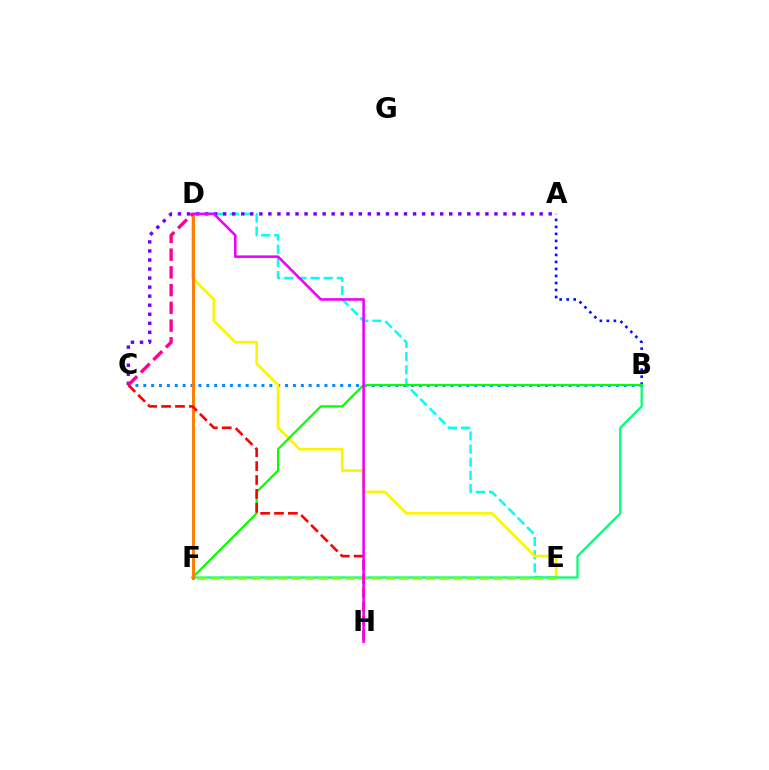{('D', 'E'): [{'color': '#00fff6', 'line_style': 'dashed', 'thickness': 1.79}, {'color': '#fcf500', 'line_style': 'solid', 'thickness': 1.95}], ('A', 'C'): [{'color': '#7200ff', 'line_style': 'dotted', 'thickness': 2.46}], ('B', 'C'): [{'color': '#008cff', 'line_style': 'dotted', 'thickness': 2.14}], ('A', 'B'): [{'color': '#0010ff', 'line_style': 'dotted', 'thickness': 1.9}], ('B', 'F'): [{'color': '#00ff74', 'line_style': 'solid', 'thickness': 1.61}, {'color': '#08ff00', 'line_style': 'solid', 'thickness': 1.6}], ('E', 'F'): [{'color': '#84ff00', 'line_style': 'dashed', 'thickness': 1.83}], ('D', 'F'): [{'color': '#ff7c00', 'line_style': 'solid', 'thickness': 2.11}], ('C', 'H'): [{'color': '#ff0000', 'line_style': 'dashed', 'thickness': 1.89}], ('D', 'H'): [{'color': '#ee00ff', 'line_style': 'solid', 'thickness': 1.85}], ('C', 'D'): [{'color': '#ff0094', 'line_style': 'dashed', 'thickness': 2.41}]}